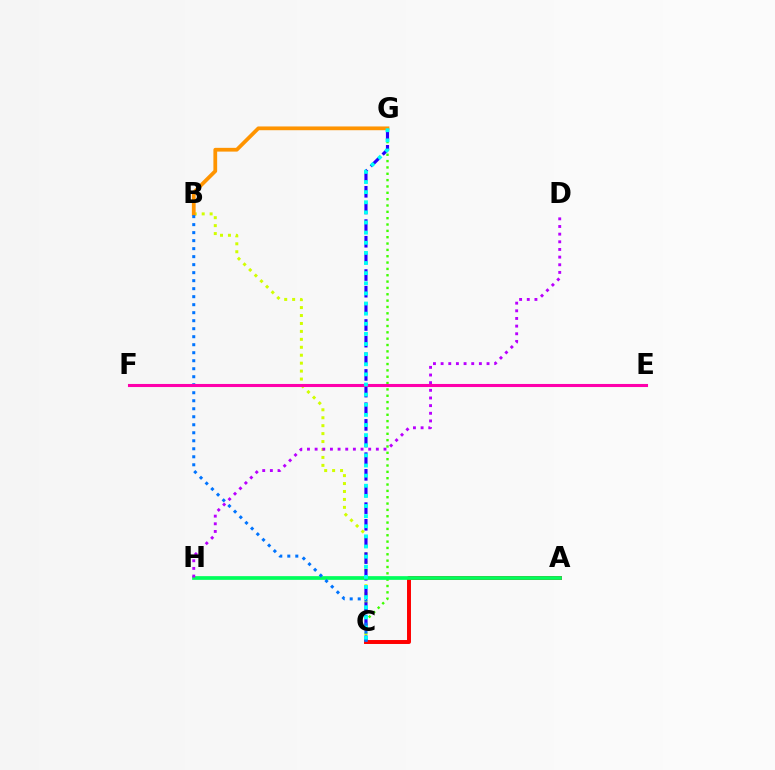{('C', 'G'): [{'color': '#3dff00', 'line_style': 'dotted', 'thickness': 1.72}, {'color': '#2500ff', 'line_style': 'dashed', 'thickness': 2.26}, {'color': '#00fff6', 'line_style': 'dotted', 'thickness': 2.75}], ('A', 'C'): [{'color': '#ff0000', 'line_style': 'solid', 'thickness': 2.85}], ('B', 'C'): [{'color': '#d1ff00', 'line_style': 'dotted', 'thickness': 2.16}, {'color': '#0074ff', 'line_style': 'dotted', 'thickness': 2.17}], ('A', 'H'): [{'color': '#00ff5c', 'line_style': 'solid', 'thickness': 2.67}], ('B', 'G'): [{'color': '#ff9400', 'line_style': 'solid', 'thickness': 2.7}], ('D', 'H'): [{'color': '#b900ff', 'line_style': 'dotted', 'thickness': 2.08}], ('E', 'F'): [{'color': '#ff00ac', 'line_style': 'solid', 'thickness': 2.21}]}